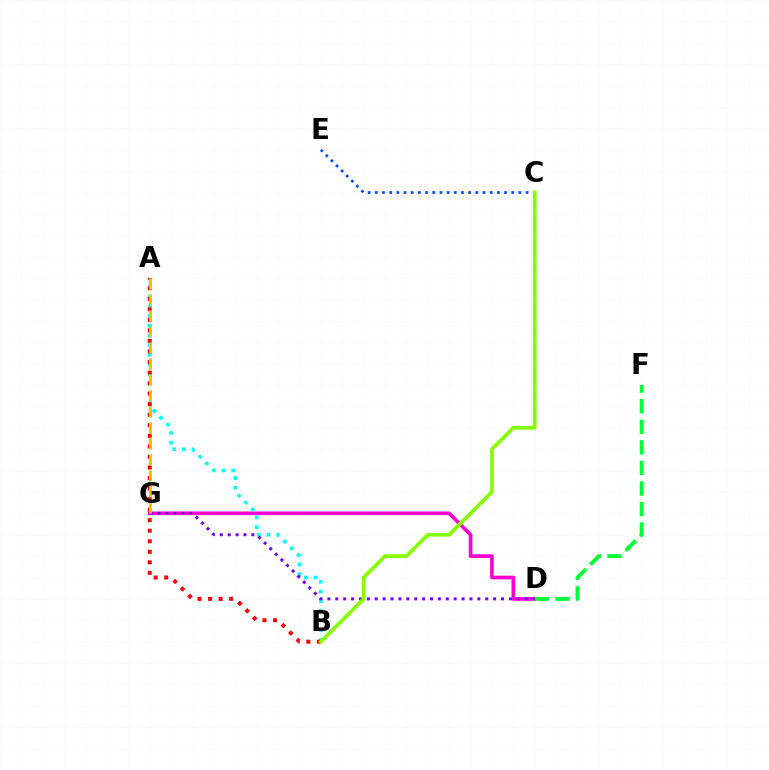{('D', 'G'): [{'color': '#ff00cf', 'line_style': 'solid', 'thickness': 2.65}, {'color': '#7200ff', 'line_style': 'dotted', 'thickness': 2.14}], ('D', 'F'): [{'color': '#00ff39', 'line_style': 'dashed', 'thickness': 2.79}], ('A', 'B'): [{'color': '#00fff6', 'line_style': 'dotted', 'thickness': 2.63}, {'color': '#ff0000', 'line_style': 'dotted', 'thickness': 2.86}], ('C', 'E'): [{'color': '#004bff', 'line_style': 'dotted', 'thickness': 1.95}], ('A', 'G'): [{'color': '#ffbd00', 'line_style': 'dashed', 'thickness': 2.17}], ('B', 'C'): [{'color': '#84ff00', 'line_style': 'solid', 'thickness': 2.66}]}